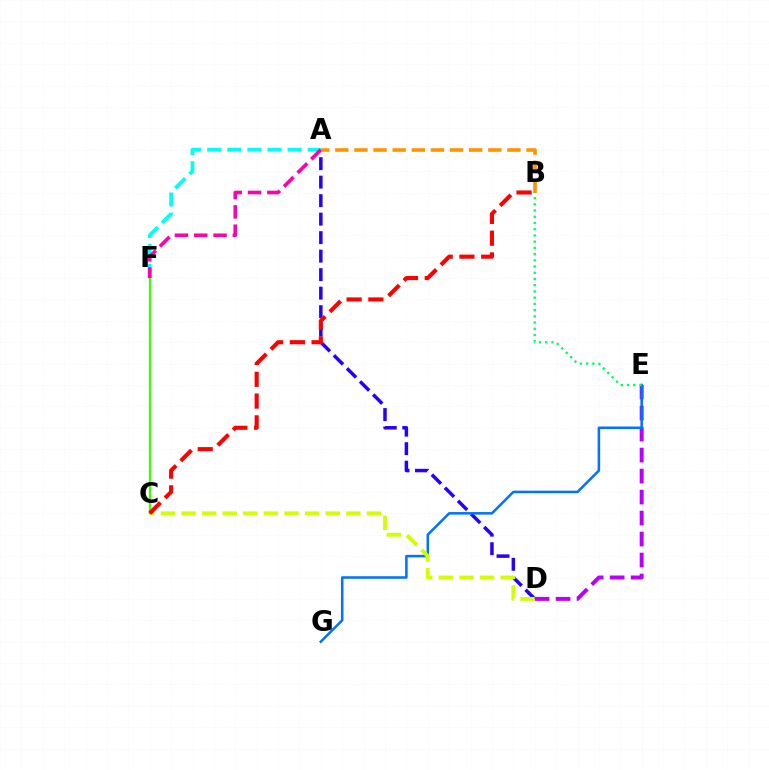{('A', 'D'): [{'color': '#2500ff', 'line_style': 'dashed', 'thickness': 2.51}], ('D', 'E'): [{'color': '#b900ff', 'line_style': 'dashed', 'thickness': 2.85}], ('A', 'F'): [{'color': '#00fff6', 'line_style': 'dashed', 'thickness': 2.73}, {'color': '#ff00ac', 'line_style': 'dashed', 'thickness': 2.62}], ('E', 'G'): [{'color': '#0074ff', 'line_style': 'solid', 'thickness': 1.83}], ('C', 'D'): [{'color': '#d1ff00', 'line_style': 'dashed', 'thickness': 2.8}], ('C', 'F'): [{'color': '#3dff00', 'line_style': 'solid', 'thickness': 1.67}], ('A', 'B'): [{'color': '#ff9400', 'line_style': 'dashed', 'thickness': 2.6}], ('B', 'C'): [{'color': '#ff0000', 'line_style': 'dashed', 'thickness': 2.96}], ('B', 'E'): [{'color': '#00ff5c', 'line_style': 'dotted', 'thickness': 1.69}]}